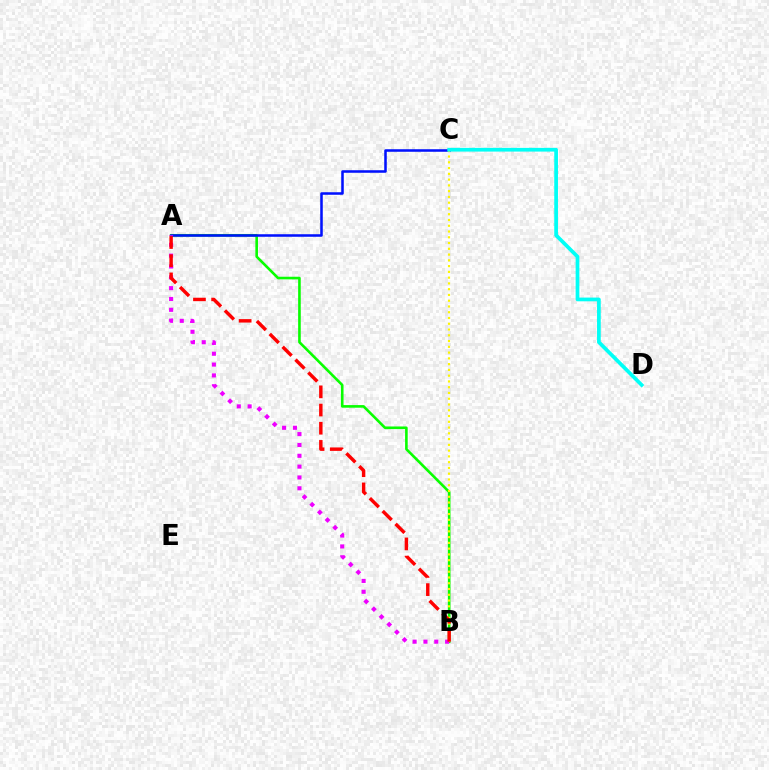{('A', 'B'): [{'color': '#08ff00', 'line_style': 'solid', 'thickness': 1.88}, {'color': '#ee00ff', 'line_style': 'dotted', 'thickness': 2.94}, {'color': '#ff0000', 'line_style': 'dashed', 'thickness': 2.47}], ('A', 'C'): [{'color': '#0010ff', 'line_style': 'solid', 'thickness': 1.83}], ('B', 'C'): [{'color': '#fcf500', 'line_style': 'dotted', 'thickness': 1.57}], ('C', 'D'): [{'color': '#00fff6', 'line_style': 'solid', 'thickness': 2.68}]}